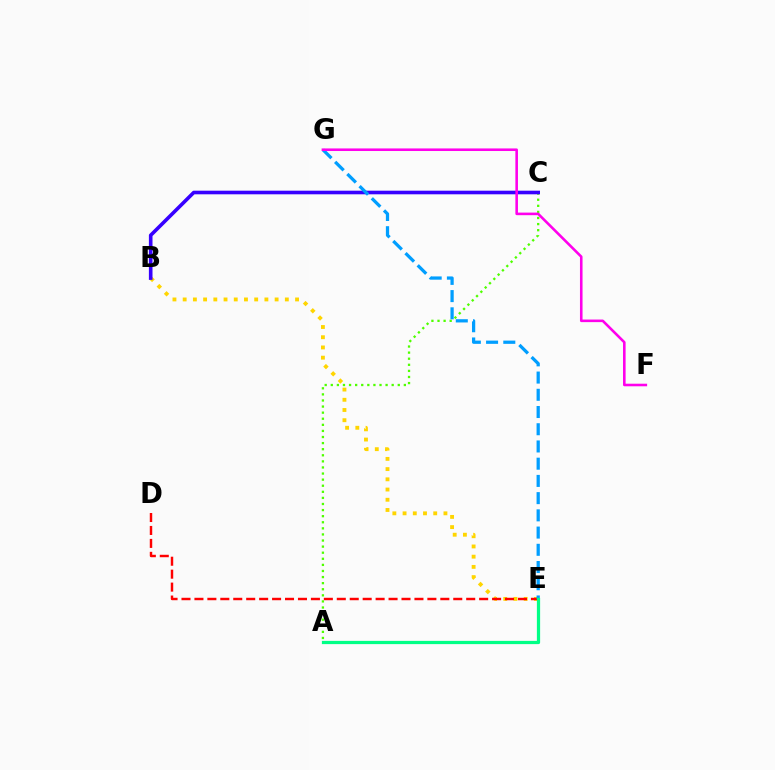{('A', 'C'): [{'color': '#4fff00', 'line_style': 'dotted', 'thickness': 1.65}], ('B', 'E'): [{'color': '#ffd500', 'line_style': 'dotted', 'thickness': 2.78}], ('B', 'C'): [{'color': '#3700ff', 'line_style': 'solid', 'thickness': 2.6}], ('D', 'E'): [{'color': '#ff0000', 'line_style': 'dashed', 'thickness': 1.76}], ('E', 'G'): [{'color': '#009eff', 'line_style': 'dashed', 'thickness': 2.34}], ('F', 'G'): [{'color': '#ff00ed', 'line_style': 'solid', 'thickness': 1.86}], ('A', 'E'): [{'color': '#00ff86', 'line_style': 'solid', 'thickness': 2.33}]}